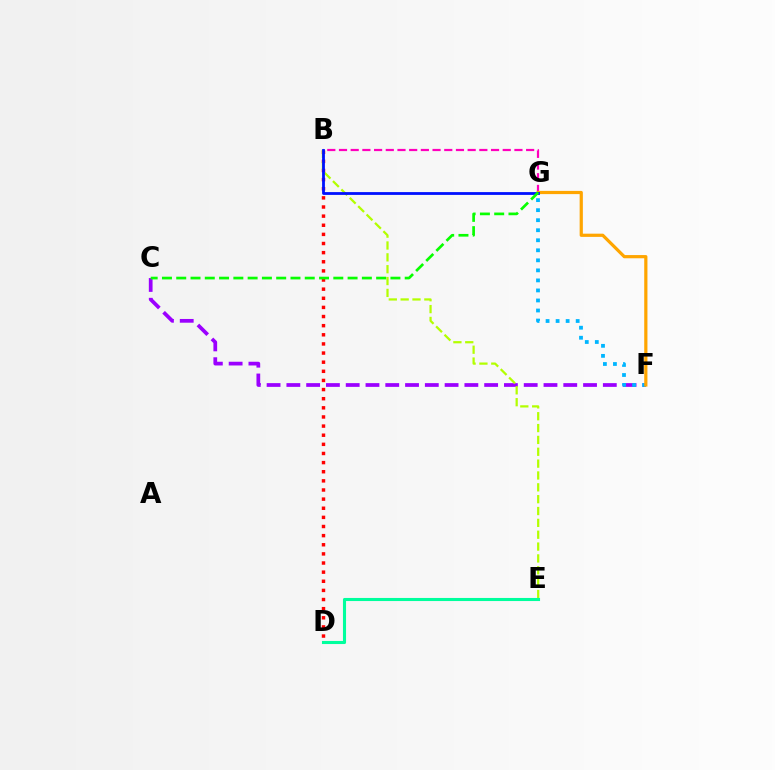{('C', 'F'): [{'color': '#9b00ff', 'line_style': 'dashed', 'thickness': 2.69}], ('B', 'G'): [{'color': '#ff00bd', 'line_style': 'dashed', 'thickness': 1.59}, {'color': '#0010ff', 'line_style': 'solid', 'thickness': 2.01}], ('B', 'D'): [{'color': '#ff0000', 'line_style': 'dotted', 'thickness': 2.48}], ('B', 'E'): [{'color': '#b3ff00', 'line_style': 'dashed', 'thickness': 1.61}], ('F', 'G'): [{'color': '#00b5ff', 'line_style': 'dotted', 'thickness': 2.73}, {'color': '#ffa500', 'line_style': 'solid', 'thickness': 2.31}], ('D', 'E'): [{'color': '#00ff9d', 'line_style': 'solid', 'thickness': 2.22}], ('C', 'G'): [{'color': '#08ff00', 'line_style': 'dashed', 'thickness': 1.94}]}